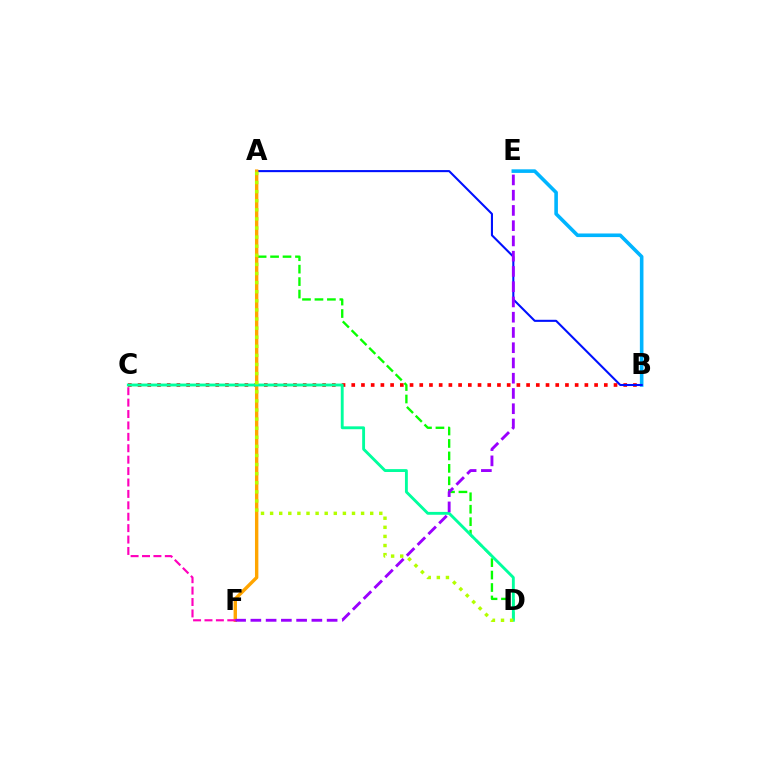{('B', 'C'): [{'color': '#ff0000', 'line_style': 'dotted', 'thickness': 2.64}], ('B', 'E'): [{'color': '#00b5ff', 'line_style': 'solid', 'thickness': 2.59}], ('A', 'D'): [{'color': '#08ff00', 'line_style': 'dashed', 'thickness': 1.69}, {'color': '#b3ff00', 'line_style': 'dotted', 'thickness': 2.47}], ('A', 'B'): [{'color': '#0010ff', 'line_style': 'solid', 'thickness': 1.5}], ('A', 'F'): [{'color': '#ffa500', 'line_style': 'solid', 'thickness': 2.44}], ('C', 'F'): [{'color': '#ff00bd', 'line_style': 'dashed', 'thickness': 1.55}], ('C', 'D'): [{'color': '#00ff9d', 'line_style': 'solid', 'thickness': 2.07}], ('E', 'F'): [{'color': '#9b00ff', 'line_style': 'dashed', 'thickness': 2.07}]}